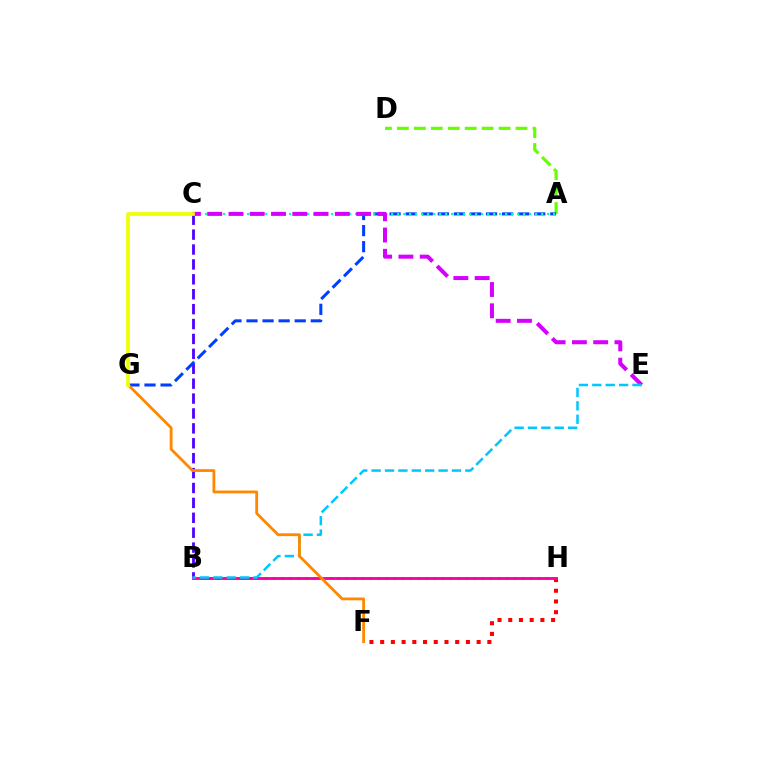{('F', 'H'): [{'color': '#ff0000', 'line_style': 'dotted', 'thickness': 2.91}], ('A', 'D'): [{'color': '#66ff00', 'line_style': 'dashed', 'thickness': 2.3}], ('B', 'C'): [{'color': '#4f00ff', 'line_style': 'dashed', 'thickness': 2.02}], ('B', 'H'): [{'color': '#00ff27', 'line_style': 'dotted', 'thickness': 2.18}, {'color': '#ff00a0', 'line_style': 'solid', 'thickness': 2.06}], ('A', 'G'): [{'color': '#003fff', 'line_style': 'dashed', 'thickness': 2.18}], ('A', 'C'): [{'color': '#00ffaf', 'line_style': 'dotted', 'thickness': 1.63}], ('C', 'E'): [{'color': '#d600ff', 'line_style': 'dashed', 'thickness': 2.89}], ('B', 'E'): [{'color': '#00c7ff', 'line_style': 'dashed', 'thickness': 1.82}], ('F', 'G'): [{'color': '#ff8800', 'line_style': 'solid', 'thickness': 2.02}], ('C', 'G'): [{'color': '#eeff00', 'line_style': 'solid', 'thickness': 2.64}]}